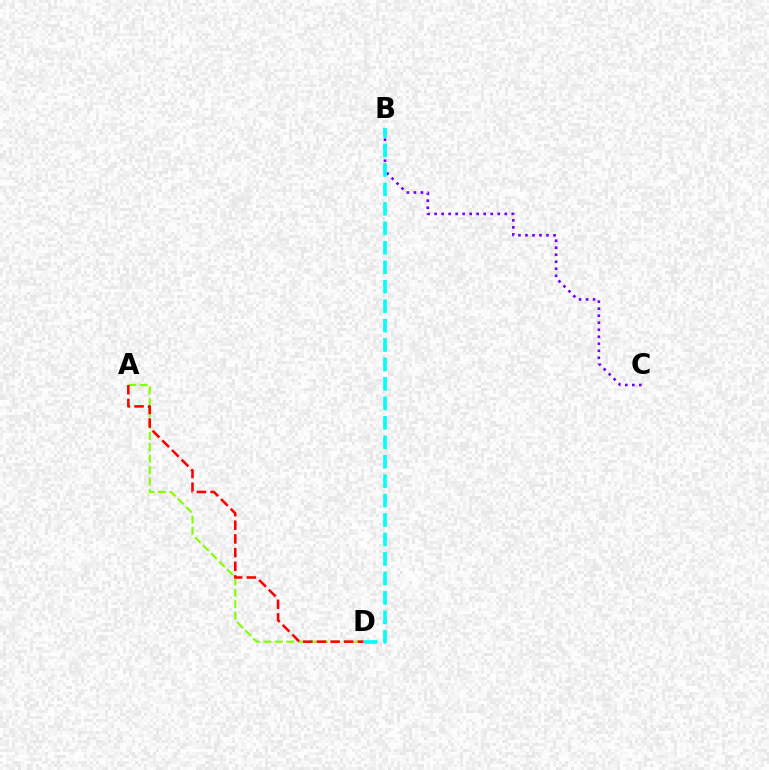{('A', 'D'): [{'color': '#84ff00', 'line_style': 'dashed', 'thickness': 1.55}, {'color': '#ff0000', 'line_style': 'dashed', 'thickness': 1.86}], ('B', 'C'): [{'color': '#7200ff', 'line_style': 'dotted', 'thickness': 1.91}], ('B', 'D'): [{'color': '#00fff6', 'line_style': 'dashed', 'thickness': 2.64}]}